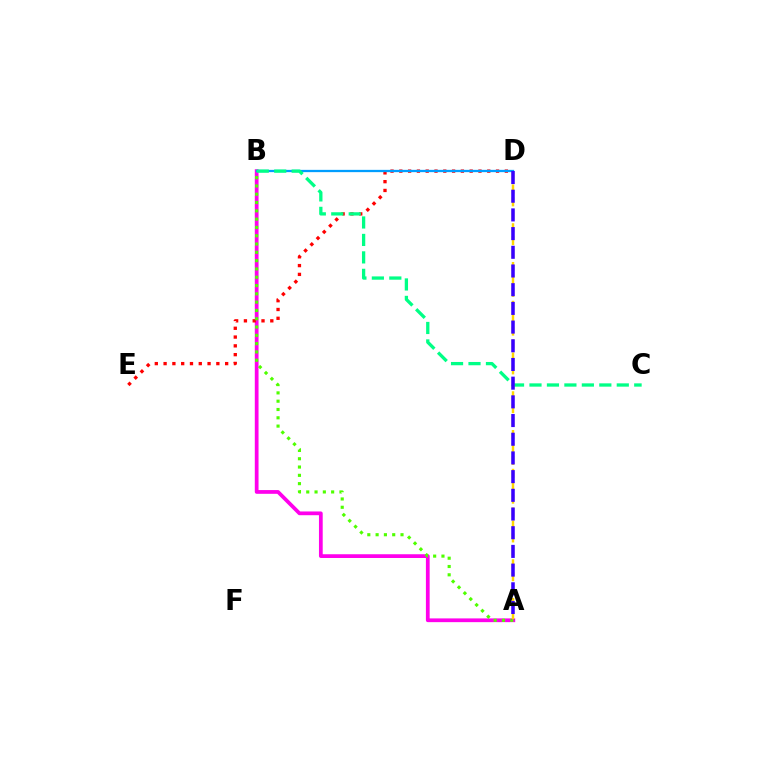{('A', 'B'): [{'color': '#ff00ed', 'line_style': 'solid', 'thickness': 2.7}, {'color': '#4fff00', 'line_style': 'dotted', 'thickness': 2.26}], ('D', 'E'): [{'color': '#ff0000', 'line_style': 'dotted', 'thickness': 2.39}], ('B', 'D'): [{'color': '#009eff', 'line_style': 'solid', 'thickness': 1.64}], ('B', 'C'): [{'color': '#00ff86', 'line_style': 'dashed', 'thickness': 2.37}], ('A', 'D'): [{'color': '#ffd500', 'line_style': 'dashed', 'thickness': 1.76}, {'color': '#3700ff', 'line_style': 'dashed', 'thickness': 2.54}]}